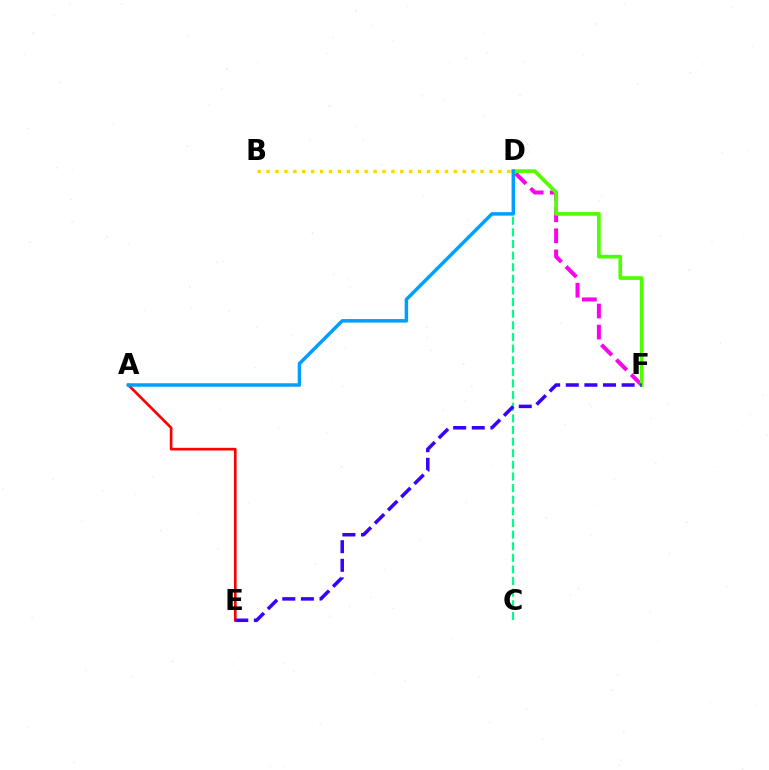{('C', 'D'): [{'color': '#00ff86', 'line_style': 'dashed', 'thickness': 1.58}], ('D', 'F'): [{'color': '#ff00ed', 'line_style': 'dashed', 'thickness': 2.86}, {'color': '#4fff00', 'line_style': 'solid', 'thickness': 2.65}], ('A', 'E'): [{'color': '#ff0000', 'line_style': 'solid', 'thickness': 1.93}], ('B', 'D'): [{'color': '#ffd500', 'line_style': 'dotted', 'thickness': 2.42}], ('E', 'F'): [{'color': '#3700ff', 'line_style': 'dashed', 'thickness': 2.53}], ('A', 'D'): [{'color': '#009eff', 'line_style': 'solid', 'thickness': 2.51}]}